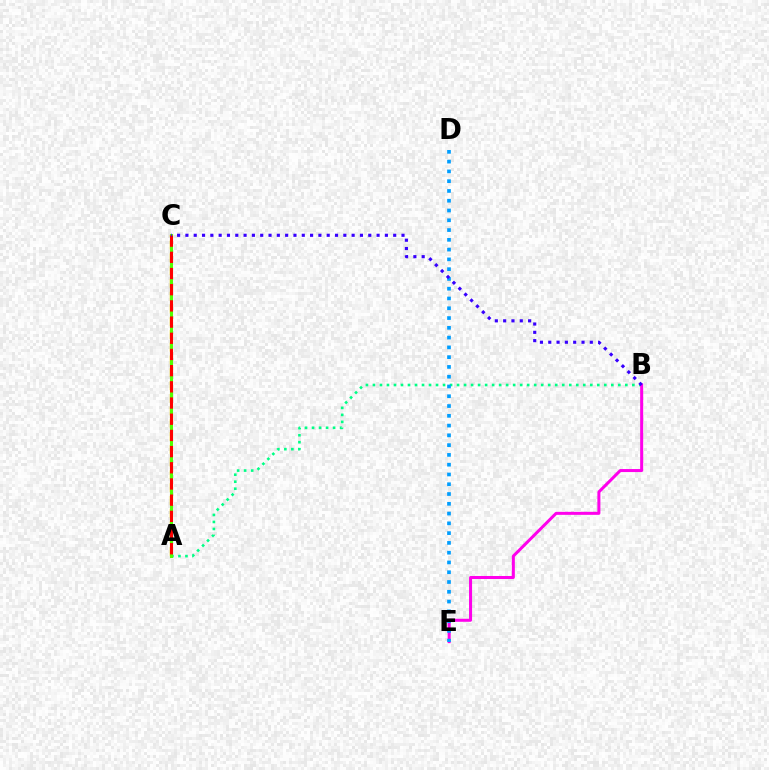{('A', 'B'): [{'color': '#00ff86', 'line_style': 'dotted', 'thickness': 1.9}], ('B', 'E'): [{'color': '#ff00ed', 'line_style': 'solid', 'thickness': 2.17}], ('A', 'C'): [{'color': '#ffd500', 'line_style': 'dashed', 'thickness': 1.73}, {'color': '#4fff00', 'line_style': 'solid', 'thickness': 2.21}, {'color': '#ff0000', 'line_style': 'dashed', 'thickness': 2.2}], ('D', 'E'): [{'color': '#009eff', 'line_style': 'dotted', 'thickness': 2.66}], ('B', 'C'): [{'color': '#3700ff', 'line_style': 'dotted', 'thickness': 2.26}]}